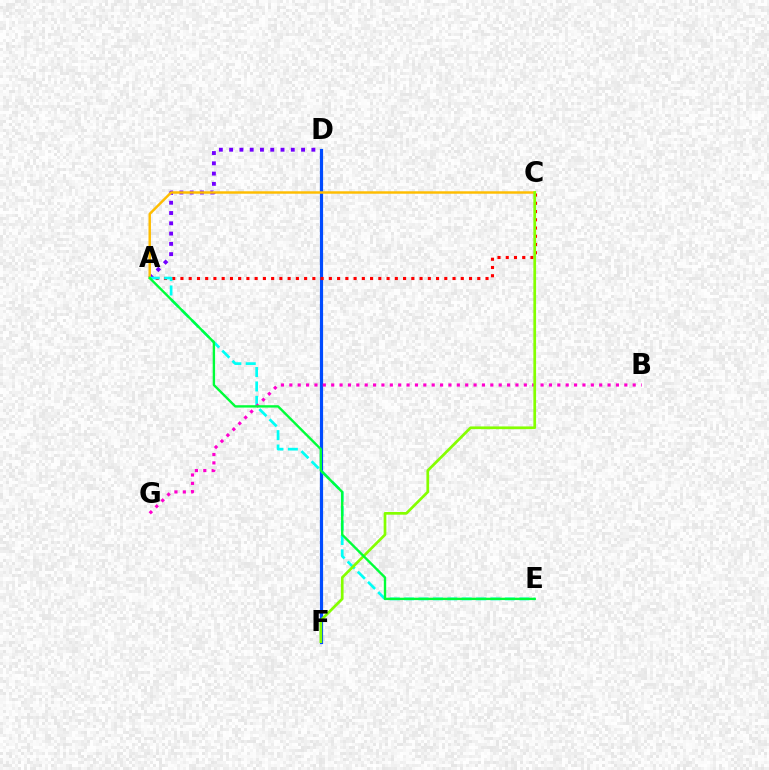{('A', 'D'): [{'color': '#7200ff', 'line_style': 'dotted', 'thickness': 2.79}], ('D', 'F'): [{'color': '#004bff', 'line_style': 'solid', 'thickness': 2.29}], ('A', 'C'): [{'color': '#ffbd00', 'line_style': 'solid', 'thickness': 1.76}, {'color': '#ff0000', 'line_style': 'dotted', 'thickness': 2.24}], ('A', 'E'): [{'color': '#00fff6', 'line_style': 'dashed', 'thickness': 1.96}, {'color': '#00ff39', 'line_style': 'solid', 'thickness': 1.71}], ('B', 'G'): [{'color': '#ff00cf', 'line_style': 'dotted', 'thickness': 2.28}], ('C', 'F'): [{'color': '#84ff00', 'line_style': 'solid', 'thickness': 1.95}]}